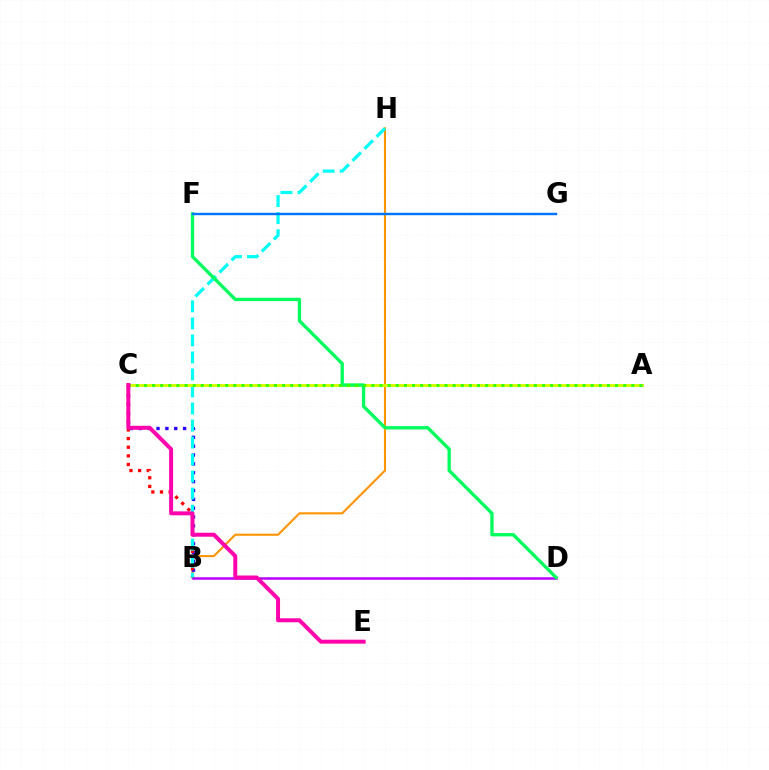{('B', 'H'): [{'color': '#ff9400', 'line_style': 'solid', 'thickness': 1.51}, {'color': '#00fff6', 'line_style': 'dashed', 'thickness': 2.31}], ('B', 'C'): [{'color': '#2500ff', 'line_style': 'dotted', 'thickness': 2.41}, {'color': '#ff0000', 'line_style': 'dotted', 'thickness': 2.35}], ('B', 'D'): [{'color': '#b900ff', 'line_style': 'solid', 'thickness': 1.81}], ('A', 'C'): [{'color': '#d1ff00', 'line_style': 'solid', 'thickness': 2.12}, {'color': '#3dff00', 'line_style': 'dotted', 'thickness': 2.21}], ('D', 'F'): [{'color': '#00ff5c', 'line_style': 'solid', 'thickness': 2.4}], ('C', 'E'): [{'color': '#ff00ac', 'line_style': 'solid', 'thickness': 2.85}], ('F', 'G'): [{'color': '#0074ff', 'line_style': 'solid', 'thickness': 1.74}]}